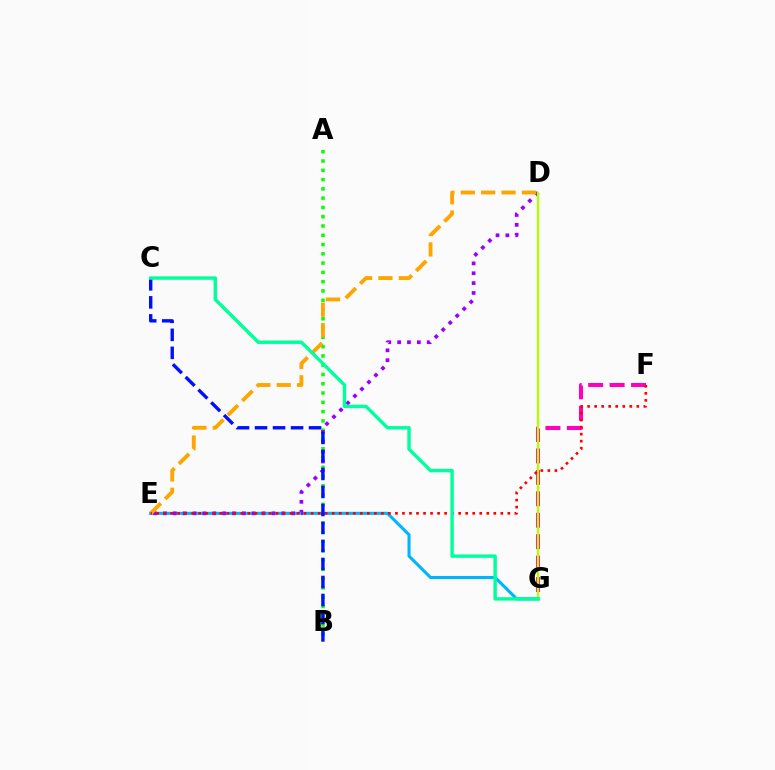{('F', 'G'): [{'color': '#ff00bd', 'line_style': 'dashed', 'thickness': 2.91}], ('A', 'B'): [{'color': '#08ff00', 'line_style': 'dotted', 'thickness': 2.52}], ('E', 'G'): [{'color': '#00b5ff', 'line_style': 'solid', 'thickness': 2.21}], ('D', 'E'): [{'color': '#9b00ff', 'line_style': 'dotted', 'thickness': 2.68}, {'color': '#ffa500', 'line_style': 'dashed', 'thickness': 2.77}], ('D', 'G'): [{'color': '#b3ff00', 'line_style': 'solid', 'thickness': 1.69}], ('E', 'F'): [{'color': '#ff0000', 'line_style': 'dotted', 'thickness': 1.91}], ('B', 'C'): [{'color': '#0010ff', 'line_style': 'dashed', 'thickness': 2.45}], ('C', 'G'): [{'color': '#00ff9d', 'line_style': 'solid', 'thickness': 2.46}]}